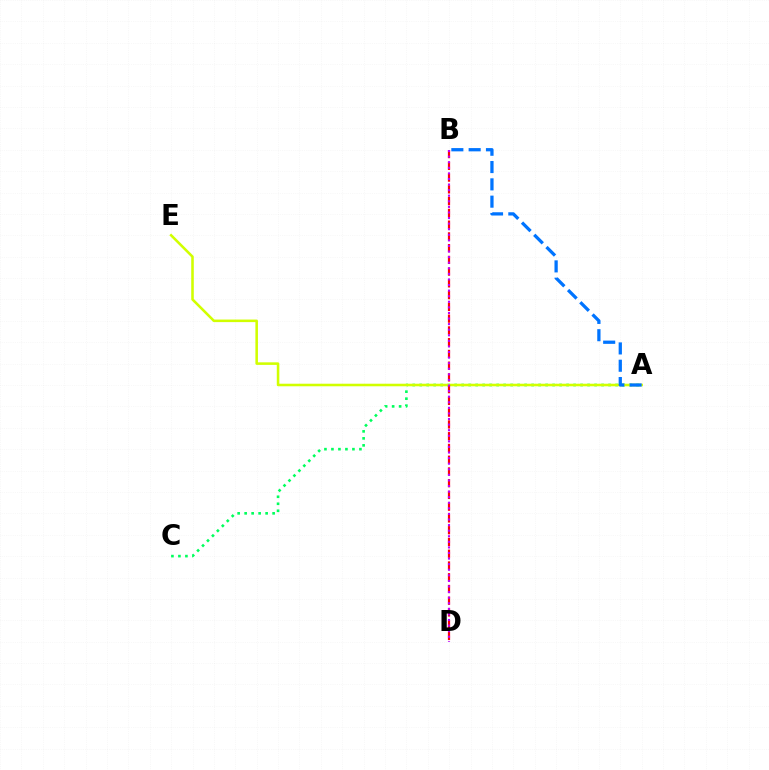{('A', 'C'): [{'color': '#00ff5c', 'line_style': 'dotted', 'thickness': 1.9}], ('A', 'E'): [{'color': '#d1ff00', 'line_style': 'solid', 'thickness': 1.84}], ('B', 'D'): [{'color': '#ff0000', 'line_style': 'dashed', 'thickness': 1.6}, {'color': '#b900ff', 'line_style': 'dotted', 'thickness': 1.52}], ('A', 'B'): [{'color': '#0074ff', 'line_style': 'dashed', 'thickness': 2.35}]}